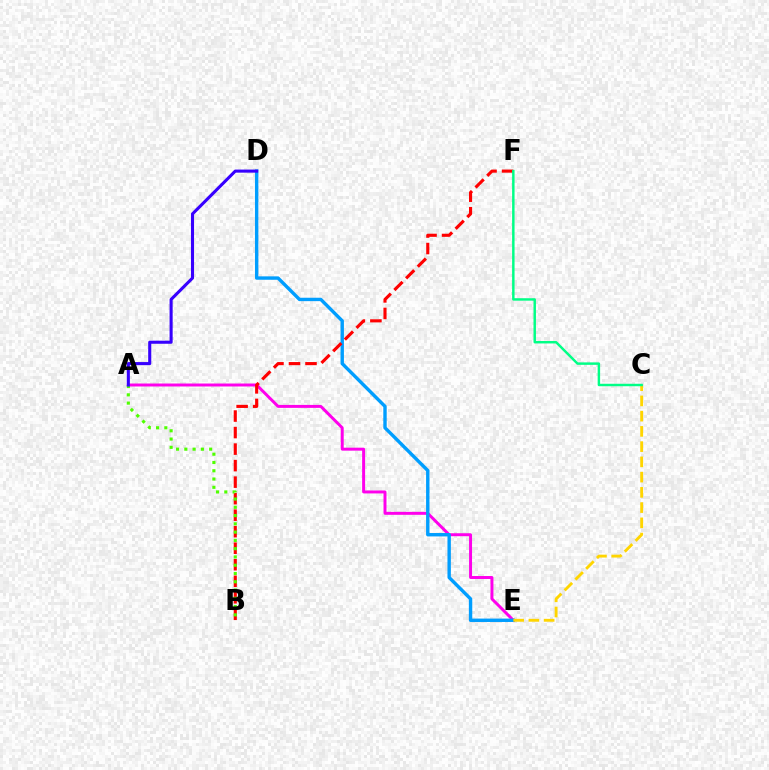{('A', 'E'): [{'color': '#ff00ed', 'line_style': 'solid', 'thickness': 2.13}], ('D', 'E'): [{'color': '#009eff', 'line_style': 'solid', 'thickness': 2.45}], ('C', 'E'): [{'color': '#ffd500', 'line_style': 'dashed', 'thickness': 2.07}], ('B', 'F'): [{'color': '#ff0000', 'line_style': 'dashed', 'thickness': 2.24}], ('A', 'B'): [{'color': '#4fff00', 'line_style': 'dotted', 'thickness': 2.25}], ('A', 'D'): [{'color': '#3700ff', 'line_style': 'solid', 'thickness': 2.22}], ('C', 'F'): [{'color': '#00ff86', 'line_style': 'solid', 'thickness': 1.77}]}